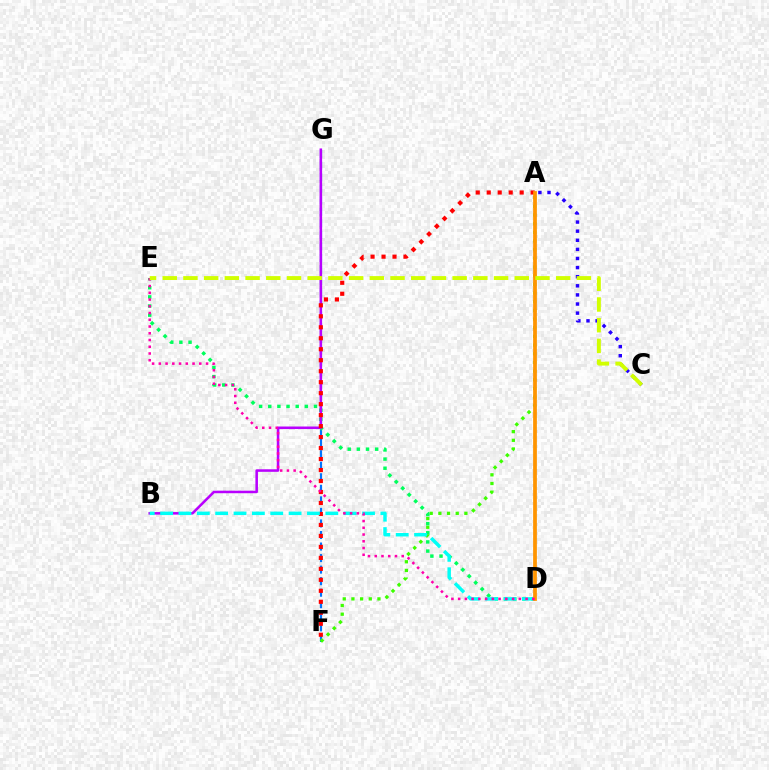{('A', 'C'): [{'color': '#2500ff', 'line_style': 'dotted', 'thickness': 2.47}], ('F', 'G'): [{'color': '#0074ff', 'line_style': 'dashed', 'thickness': 1.57}], ('A', 'F'): [{'color': '#3dff00', 'line_style': 'dotted', 'thickness': 2.36}, {'color': '#ff0000', 'line_style': 'dotted', 'thickness': 2.98}], ('D', 'E'): [{'color': '#00ff5c', 'line_style': 'dotted', 'thickness': 2.48}, {'color': '#ff00ac', 'line_style': 'dotted', 'thickness': 1.83}], ('B', 'G'): [{'color': '#b900ff', 'line_style': 'solid', 'thickness': 1.83}], ('B', 'D'): [{'color': '#00fff6', 'line_style': 'dashed', 'thickness': 2.49}], ('A', 'D'): [{'color': '#ff9400', 'line_style': 'solid', 'thickness': 2.7}], ('C', 'E'): [{'color': '#d1ff00', 'line_style': 'dashed', 'thickness': 2.81}]}